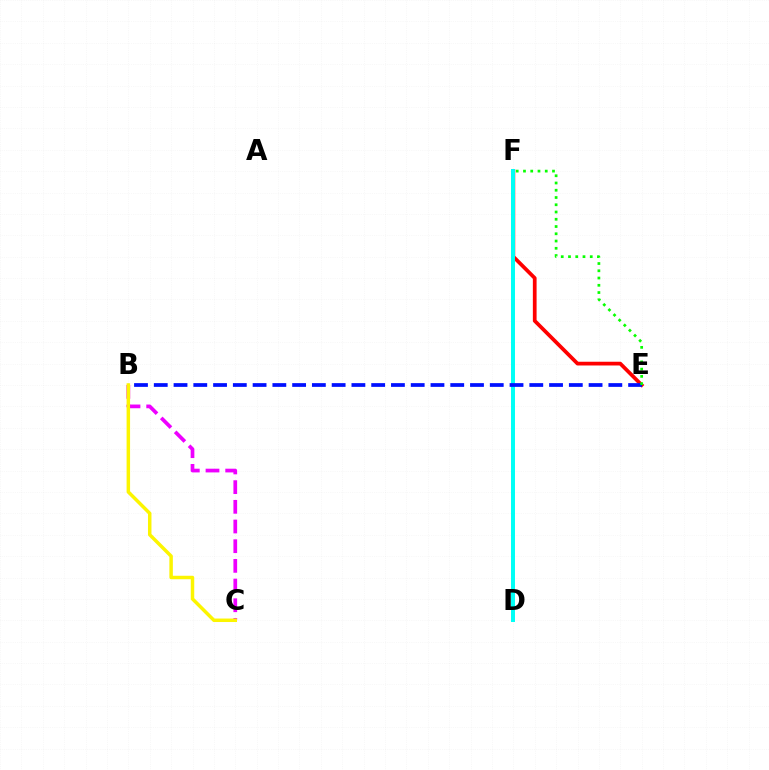{('E', 'F'): [{'color': '#ff0000', 'line_style': 'solid', 'thickness': 2.69}, {'color': '#08ff00', 'line_style': 'dotted', 'thickness': 1.97}], ('D', 'F'): [{'color': '#00fff6', 'line_style': 'solid', 'thickness': 2.86}], ('B', 'C'): [{'color': '#ee00ff', 'line_style': 'dashed', 'thickness': 2.67}, {'color': '#fcf500', 'line_style': 'solid', 'thickness': 2.5}], ('B', 'E'): [{'color': '#0010ff', 'line_style': 'dashed', 'thickness': 2.68}]}